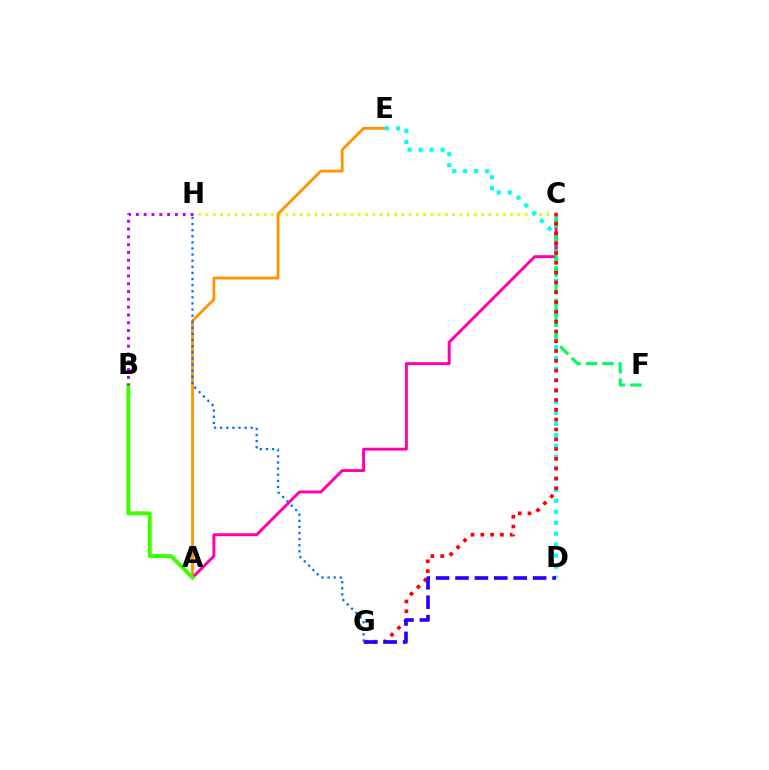{('C', 'H'): [{'color': '#d1ff00', 'line_style': 'dotted', 'thickness': 1.97}], ('A', 'E'): [{'color': '#ff9400', 'line_style': 'solid', 'thickness': 2.03}], ('D', 'E'): [{'color': '#00fff6', 'line_style': 'dotted', 'thickness': 2.99}], ('A', 'C'): [{'color': '#ff00ac', 'line_style': 'solid', 'thickness': 2.11}], ('C', 'F'): [{'color': '#00ff5c', 'line_style': 'dashed', 'thickness': 2.23}], ('C', 'G'): [{'color': '#ff0000', 'line_style': 'dotted', 'thickness': 2.66}], ('A', 'B'): [{'color': '#3dff00', 'line_style': 'solid', 'thickness': 2.84}], ('D', 'G'): [{'color': '#2500ff', 'line_style': 'dashed', 'thickness': 2.64}], ('B', 'H'): [{'color': '#b900ff', 'line_style': 'dotted', 'thickness': 2.12}], ('G', 'H'): [{'color': '#0074ff', 'line_style': 'dotted', 'thickness': 1.66}]}